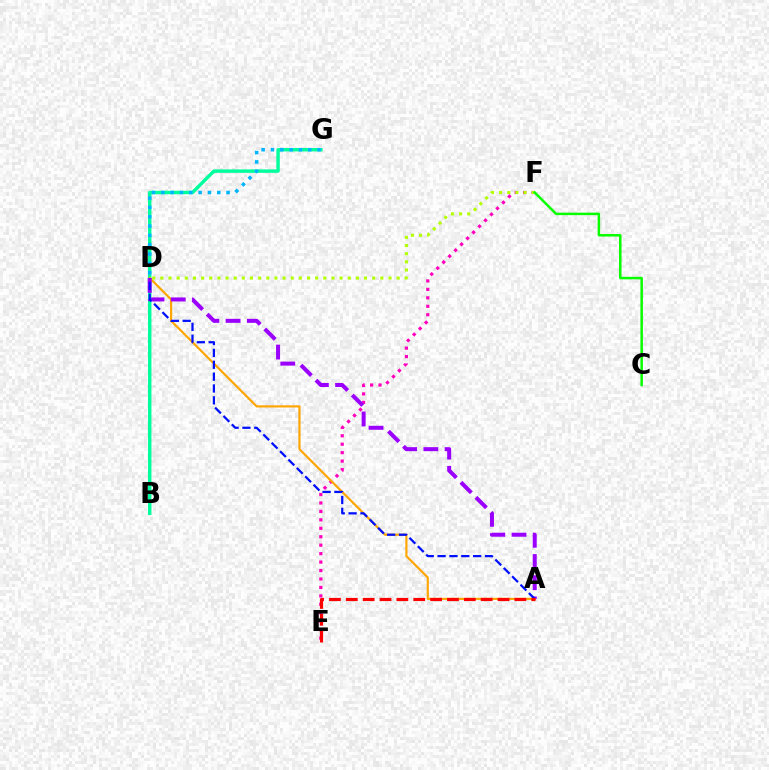{('B', 'G'): [{'color': '#00ff9d', 'line_style': 'solid', 'thickness': 2.47}], ('E', 'F'): [{'color': '#ff00bd', 'line_style': 'dotted', 'thickness': 2.3}], ('D', 'G'): [{'color': '#00b5ff', 'line_style': 'dotted', 'thickness': 2.53}], ('A', 'D'): [{'color': '#ffa500', 'line_style': 'solid', 'thickness': 1.56}, {'color': '#9b00ff', 'line_style': 'dashed', 'thickness': 2.88}, {'color': '#0010ff', 'line_style': 'dashed', 'thickness': 1.61}], ('A', 'E'): [{'color': '#ff0000', 'line_style': 'dashed', 'thickness': 2.29}], ('D', 'F'): [{'color': '#b3ff00', 'line_style': 'dotted', 'thickness': 2.21}], ('C', 'F'): [{'color': '#08ff00', 'line_style': 'solid', 'thickness': 1.8}]}